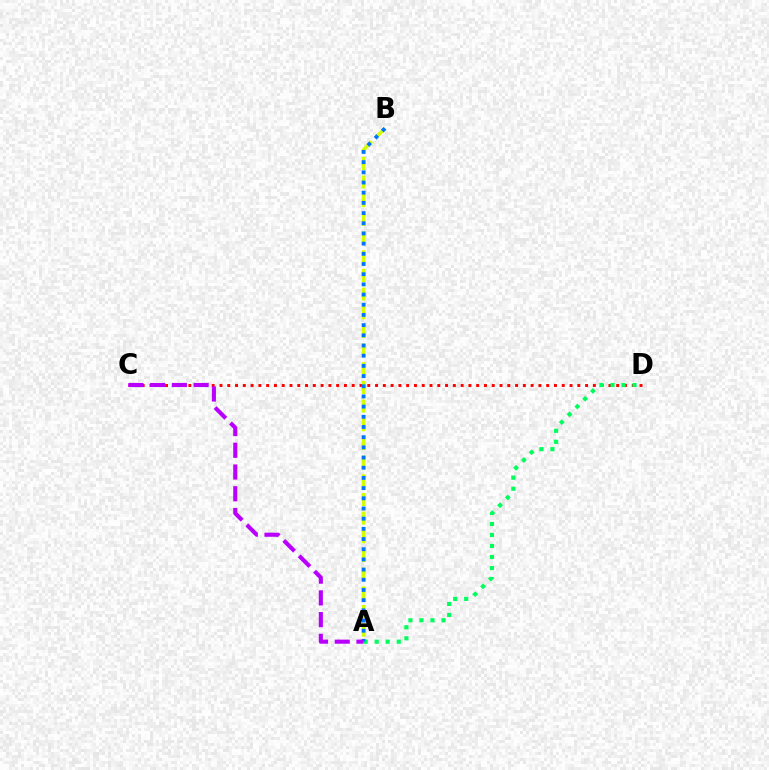{('C', 'D'): [{'color': '#ff0000', 'line_style': 'dotted', 'thickness': 2.11}], ('A', 'D'): [{'color': '#00ff5c', 'line_style': 'dotted', 'thickness': 2.99}], ('A', 'B'): [{'color': '#d1ff00', 'line_style': 'dashed', 'thickness': 2.54}, {'color': '#0074ff', 'line_style': 'dotted', 'thickness': 2.77}], ('A', 'C'): [{'color': '#b900ff', 'line_style': 'dashed', 'thickness': 2.95}]}